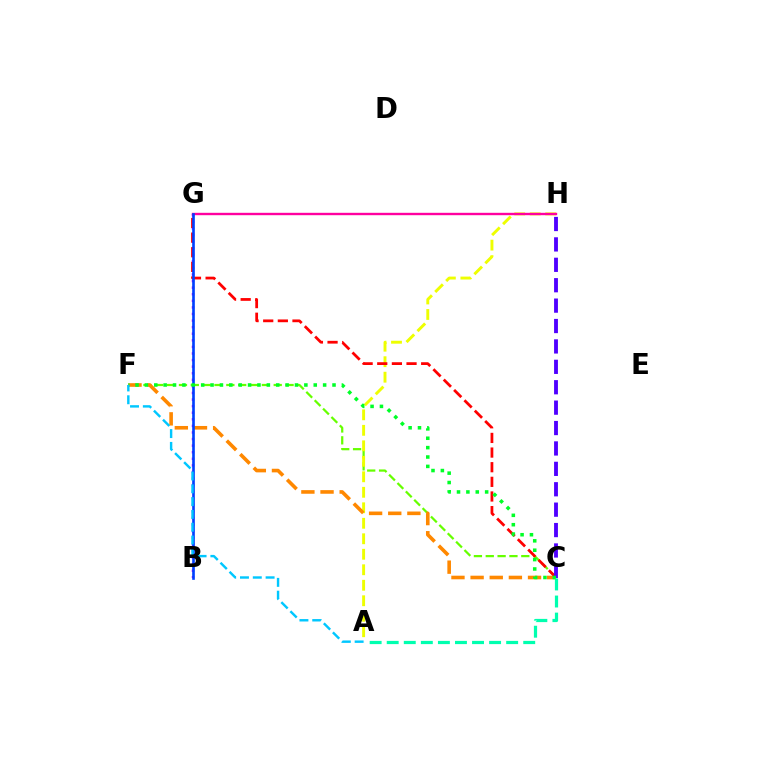{('B', 'G'): [{'color': '#d600ff', 'line_style': 'dotted', 'thickness': 1.79}, {'color': '#003fff', 'line_style': 'solid', 'thickness': 1.9}], ('C', 'F'): [{'color': '#66ff00', 'line_style': 'dashed', 'thickness': 1.61}, {'color': '#ff8800', 'line_style': 'dashed', 'thickness': 2.6}, {'color': '#00ff27', 'line_style': 'dotted', 'thickness': 2.55}], ('A', 'H'): [{'color': '#eeff00', 'line_style': 'dashed', 'thickness': 2.1}], ('C', 'G'): [{'color': '#ff0000', 'line_style': 'dashed', 'thickness': 1.99}], ('C', 'H'): [{'color': '#4f00ff', 'line_style': 'dashed', 'thickness': 2.77}], ('G', 'H'): [{'color': '#ff00a0', 'line_style': 'solid', 'thickness': 1.71}], ('A', 'C'): [{'color': '#00ffaf', 'line_style': 'dashed', 'thickness': 2.32}], ('A', 'F'): [{'color': '#00c7ff', 'line_style': 'dashed', 'thickness': 1.74}]}